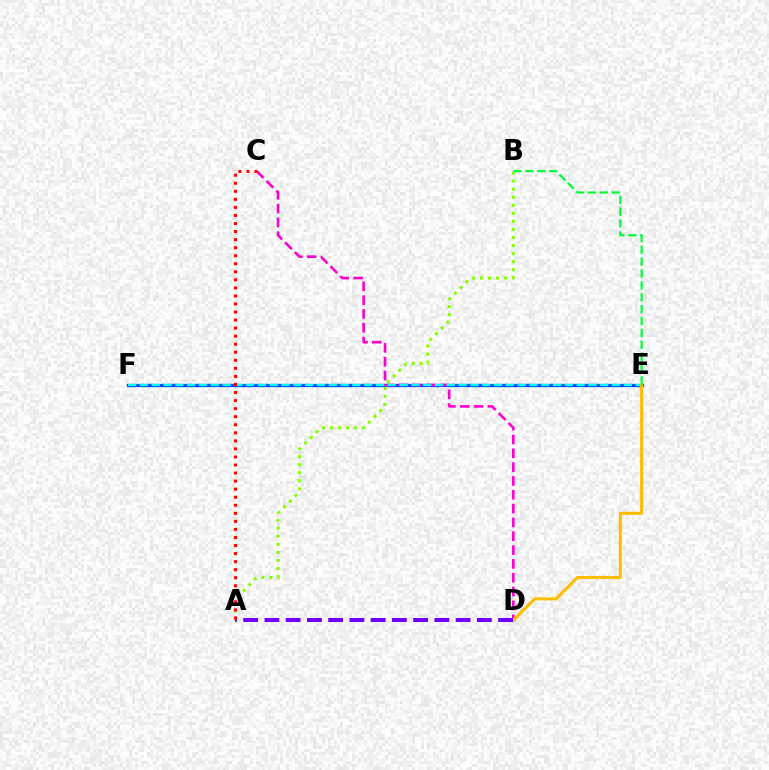{('E', 'F'): [{'color': '#004bff', 'line_style': 'solid', 'thickness': 2.37}, {'color': '#00fff6', 'line_style': 'dashed', 'thickness': 1.6}], ('C', 'D'): [{'color': '#ff00cf', 'line_style': 'dashed', 'thickness': 1.88}], ('A', 'B'): [{'color': '#84ff00', 'line_style': 'dotted', 'thickness': 2.19}], ('D', 'E'): [{'color': '#ffbd00', 'line_style': 'solid', 'thickness': 2.23}], ('A', 'D'): [{'color': '#7200ff', 'line_style': 'dashed', 'thickness': 2.89}], ('A', 'C'): [{'color': '#ff0000', 'line_style': 'dotted', 'thickness': 2.19}], ('B', 'E'): [{'color': '#00ff39', 'line_style': 'dashed', 'thickness': 1.62}]}